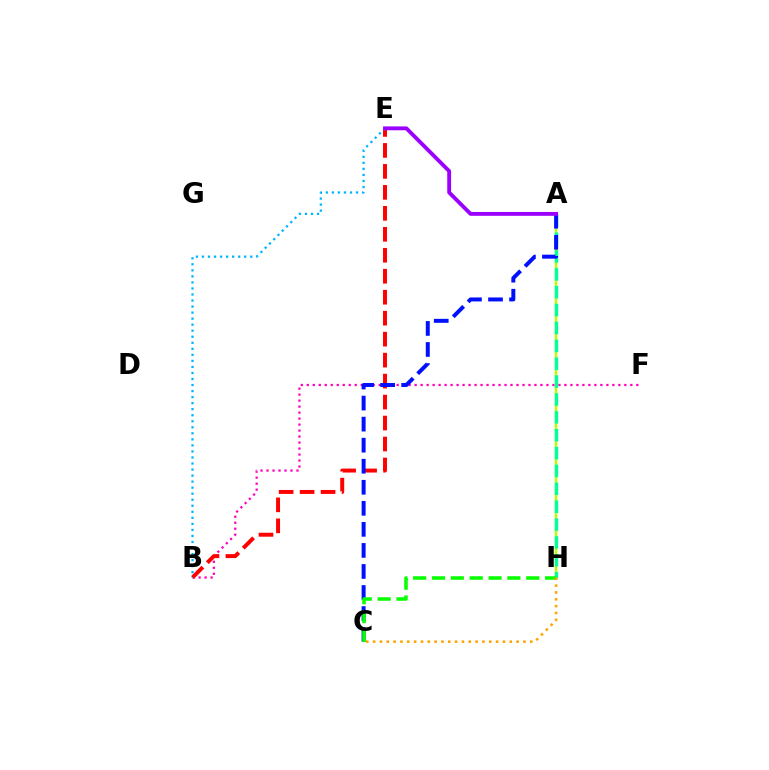{('B', 'F'): [{'color': '#ff00bd', 'line_style': 'dotted', 'thickness': 1.63}], ('A', 'H'): [{'color': '#b3ff00', 'line_style': 'solid', 'thickness': 1.76}, {'color': '#00ff9d', 'line_style': 'dashed', 'thickness': 2.43}], ('B', 'E'): [{'color': '#ff0000', 'line_style': 'dashed', 'thickness': 2.85}, {'color': '#00b5ff', 'line_style': 'dotted', 'thickness': 1.64}], ('A', 'C'): [{'color': '#0010ff', 'line_style': 'dashed', 'thickness': 2.86}], ('A', 'E'): [{'color': '#9b00ff', 'line_style': 'solid', 'thickness': 2.78}], ('C', 'H'): [{'color': '#08ff00', 'line_style': 'dashed', 'thickness': 2.56}, {'color': '#ffa500', 'line_style': 'dotted', 'thickness': 1.86}]}